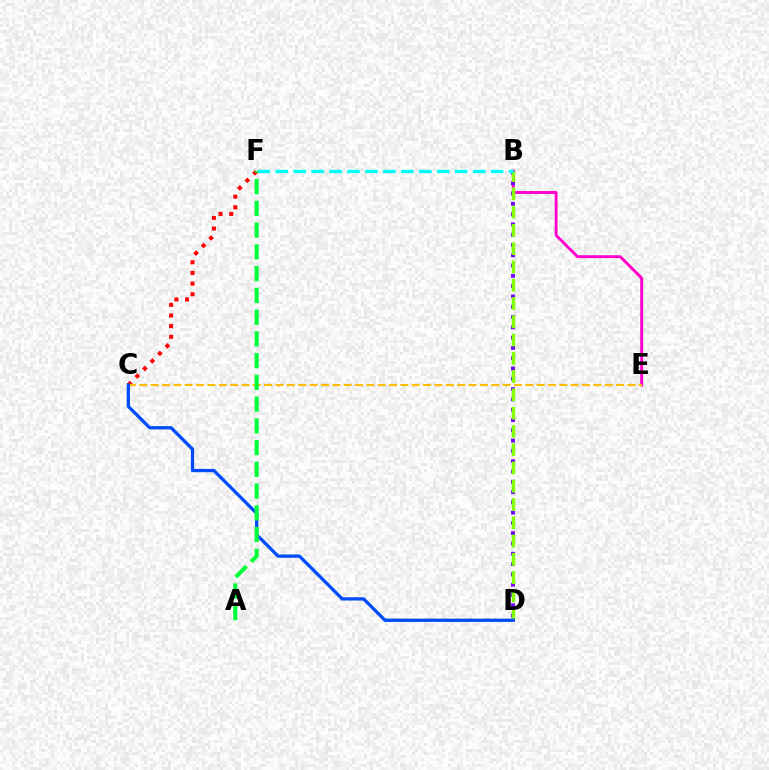{('B', 'E'): [{'color': '#ff00cf', 'line_style': 'solid', 'thickness': 2.09}], ('B', 'D'): [{'color': '#7200ff', 'line_style': 'dotted', 'thickness': 2.8}, {'color': '#84ff00', 'line_style': 'dashed', 'thickness': 2.48}], ('C', 'F'): [{'color': '#ff0000', 'line_style': 'dotted', 'thickness': 2.89}], ('B', 'F'): [{'color': '#00fff6', 'line_style': 'dashed', 'thickness': 2.44}], ('C', 'E'): [{'color': '#ffbd00', 'line_style': 'dashed', 'thickness': 1.54}], ('C', 'D'): [{'color': '#004bff', 'line_style': 'solid', 'thickness': 2.35}], ('A', 'F'): [{'color': '#00ff39', 'line_style': 'dashed', 'thickness': 2.95}]}